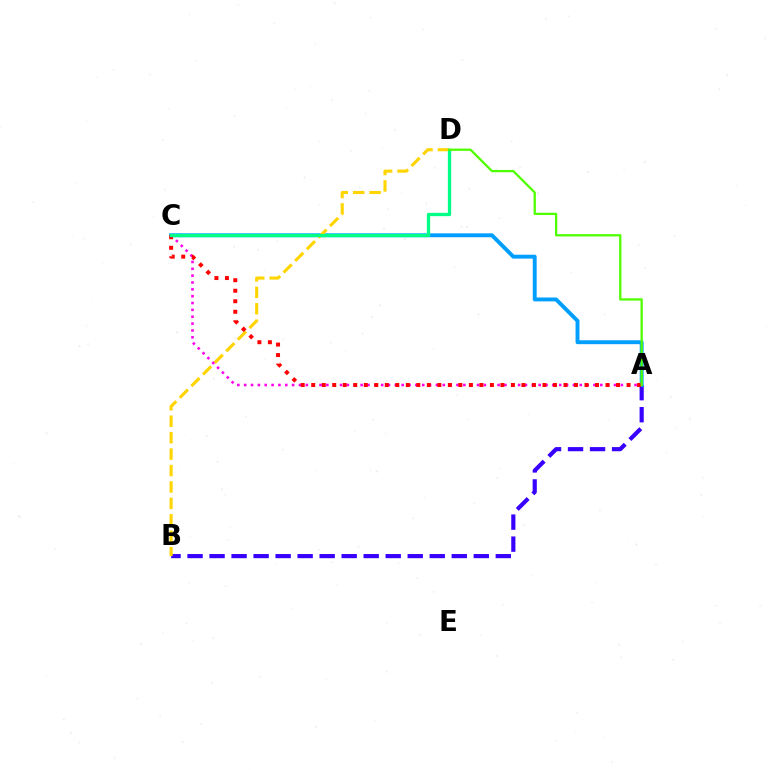{('A', 'B'): [{'color': '#3700ff', 'line_style': 'dashed', 'thickness': 2.99}], ('A', 'C'): [{'color': '#009eff', 'line_style': 'solid', 'thickness': 2.8}, {'color': '#ff00ed', 'line_style': 'dotted', 'thickness': 1.86}, {'color': '#ff0000', 'line_style': 'dotted', 'thickness': 2.86}], ('B', 'D'): [{'color': '#ffd500', 'line_style': 'dashed', 'thickness': 2.23}], ('C', 'D'): [{'color': '#00ff86', 'line_style': 'solid', 'thickness': 2.37}], ('A', 'D'): [{'color': '#4fff00', 'line_style': 'solid', 'thickness': 1.65}]}